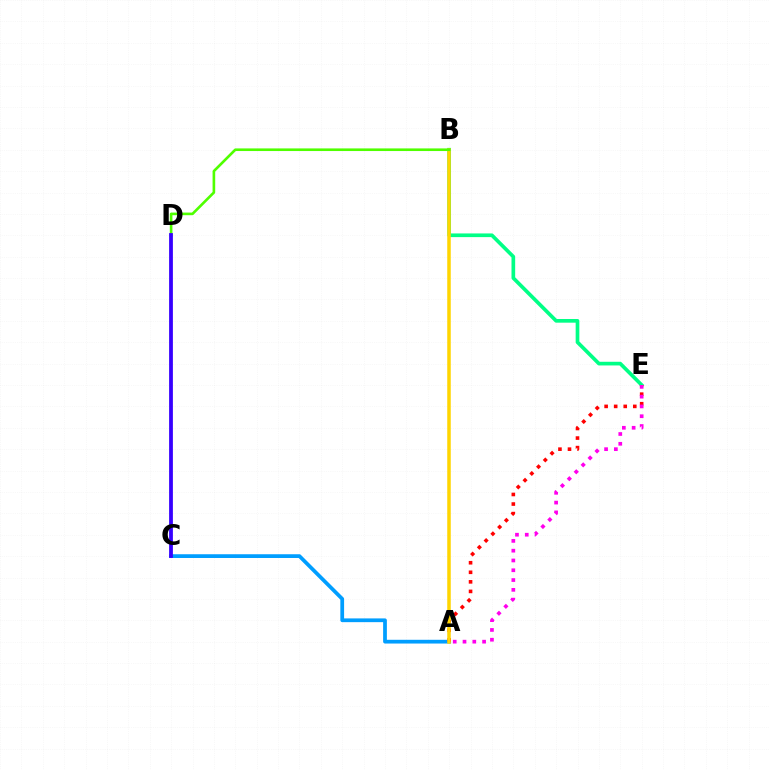{('B', 'E'): [{'color': '#00ff86', 'line_style': 'solid', 'thickness': 2.65}], ('A', 'C'): [{'color': '#009eff', 'line_style': 'solid', 'thickness': 2.7}], ('A', 'E'): [{'color': '#ff0000', 'line_style': 'dotted', 'thickness': 2.6}, {'color': '#ff00ed', 'line_style': 'dotted', 'thickness': 2.66}], ('A', 'B'): [{'color': '#ffd500', 'line_style': 'solid', 'thickness': 2.53}], ('B', 'D'): [{'color': '#4fff00', 'line_style': 'solid', 'thickness': 1.9}], ('C', 'D'): [{'color': '#3700ff', 'line_style': 'solid', 'thickness': 2.72}]}